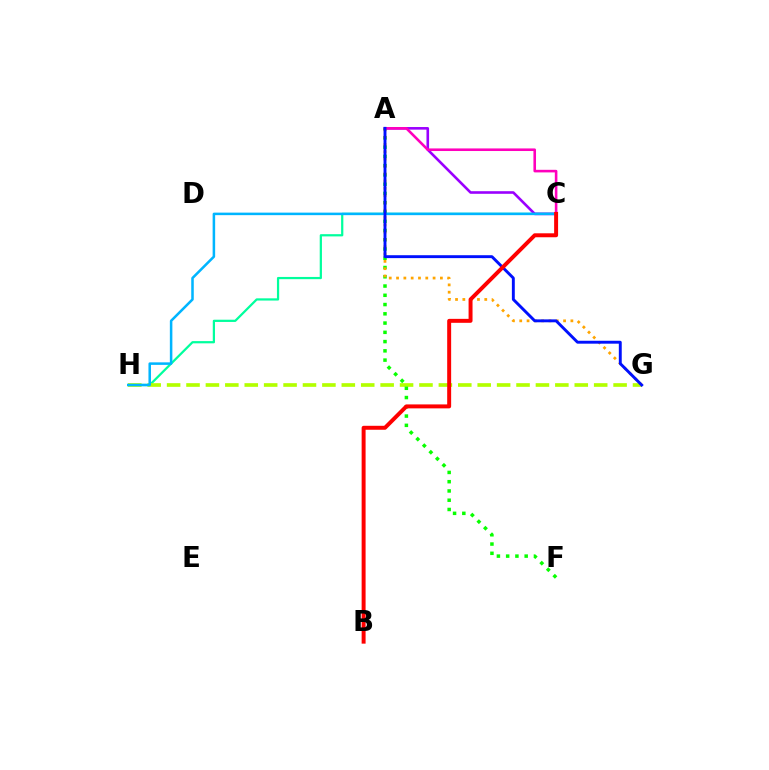{('C', 'H'): [{'color': '#00ff9d', 'line_style': 'solid', 'thickness': 1.61}, {'color': '#00b5ff', 'line_style': 'solid', 'thickness': 1.82}], ('A', 'C'): [{'color': '#9b00ff', 'line_style': 'solid', 'thickness': 1.88}, {'color': '#ff00bd', 'line_style': 'solid', 'thickness': 1.86}], ('G', 'H'): [{'color': '#b3ff00', 'line_style': 'dashed', 'thickness': 2.64}], ('A', 'F'): [{'color': '#08ff00', 'line_style': 'dotted', 'thickness': 2.52}], ('A', 'G'): [{'color': '#ffa500', 'line_style': 'dotted', 'thickness': 1.99}, {'color': '#0010ff', 'line_style': 'solid', 'thickness': 2.1}], ('B', 'C'): [{'color': '#ff0000', 'line_style': 'solid', 'thickness': 2.85}]}